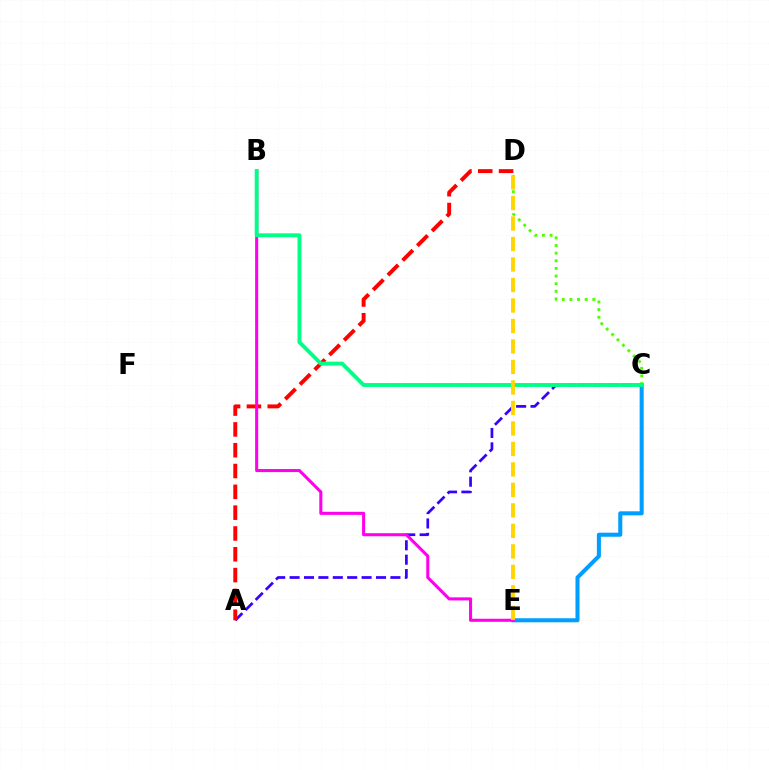{('C', 'E'): [{'color': '#009eff', 'line_style': 'solid', 'thickness': 2.91}], ('C', 'D'): [{'color': '#4fff00', 'line_style': 'dotted', 'thickness': 2.07}], ('A', 'C'): [{'color': '#3700ff', 'line_style': 'dashed', 'thickness': 1.96}], ('A', 'D'): [{'color': '#ff0000', 'line_style': 'dashed', 'thickness': 2.83}], ('B', 'E'): [{'color': '#ff00ed', 'line_style': 'solid', 'thickness': 2.2}], ('B', 'C'): [{'color': '#00ff86', 'line_style': 'solid', 'thickness': 2.81}], ('D', 'E'): [{'color': '#ffd500', 'line_style': 'dashed', 'thickness': 2.78}]}